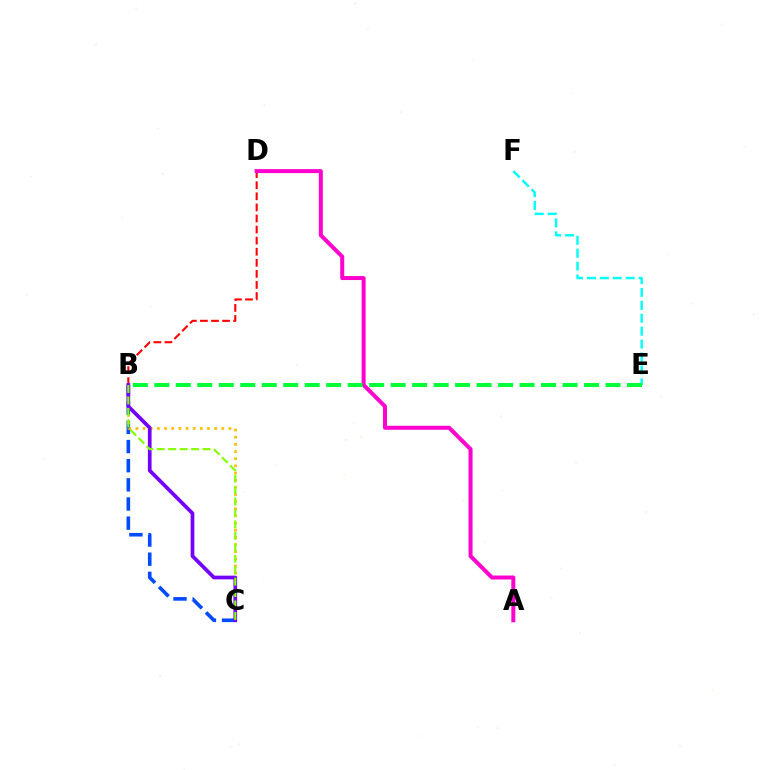{('B', 'D'): [{'color': '#ff0000', 'line_style': 'dashed', 'thickness': 1.51}], ('B', 'C'): [{'color': '#004bff', 'line_style': 'dashed', 'thickness': 2.6}, {'color': '#ffbd00', 'line_style': 'dotted', 'thickness': 1.94}, {'color': '#7200ff', 'line_style': 'solid', 'thickness': 2.67}, {'color': '#84ff00', 'line_style': 'dashed', 'thickness': 1.55}], ('A', 'D'): [{'color': '#ff00cf', 'line_style': 'solid', 'thickness': 2.87}], ('E', 'F'): [{'color': '#00fff6', 'line_style': 'dashed', 'thickness': 1.76}], ('B', 'E'): [{'color': '#00ff39', 'line_style': 'dashed', 'thickness': 2.92}]}